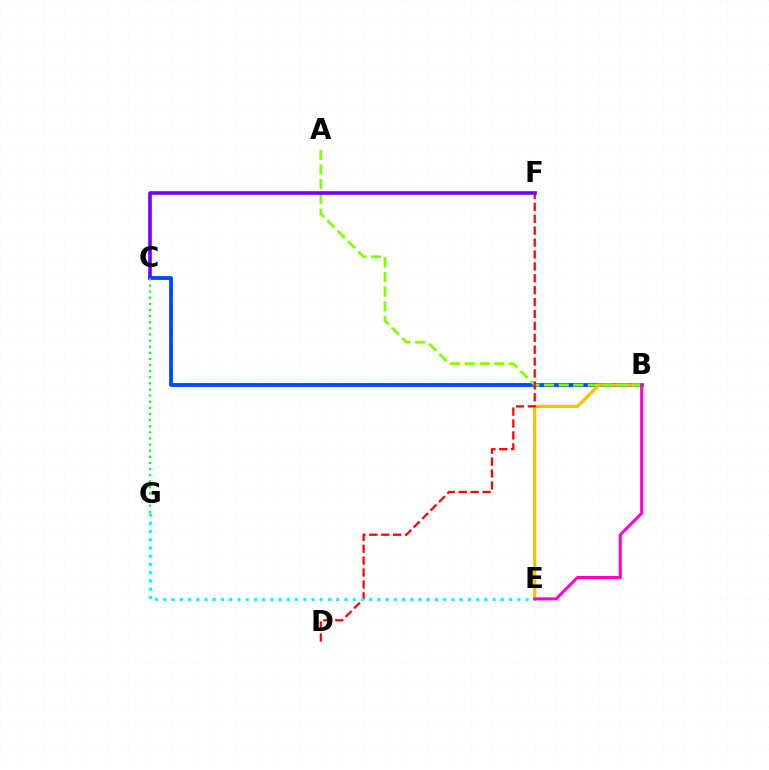{('B', 'C'): [{'color': '#004bff', 'line_style': 'solid', 'thickness': 2.77}], ('B', 'E'): [{'color': '#ffbd00', 'line_style': 'solid', 'thickness': 2.3}, {'color': '#ff00cf', 'line_style': 'solid', 'thickness': 2.19}], ('A', 'B'): [{'color': '#84ff00', 'line_style': 'dashed', 'thickness': 1.99}], ('D', 'F'): [{'color': '#ff0000', 'line_style': 'dashed', 'thickness': 1.62}], ('C', 'F'): [{'color': '#7200ff', 'line_style': 'solid', 'thickness': 2.6}], ('C', 'G'): [{'color': '#00ff39', 'line_style': 'dotted', 'thickness': 1.66}], ('E', 'G'): [{'color': '#00fff6', 'line_style': 'dotted', 'thickness': 2.24}]}